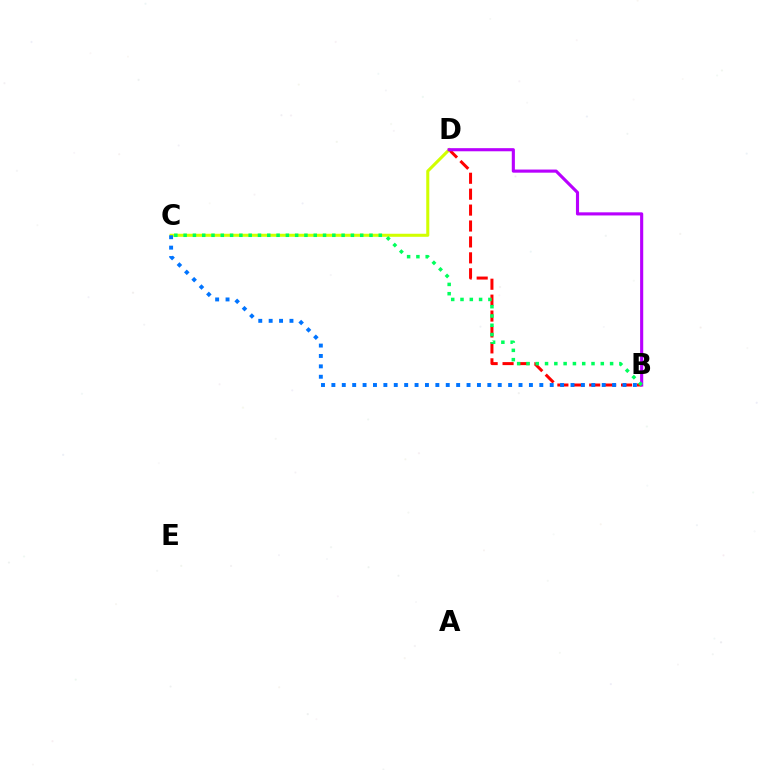{('B', 'D'): [{'color': '#ff0000', 'line_style': 'dashed', 'thickness': 2.16}, {'color': '#b900ff', 'line_style': 'solid', 'thickness': 2.25}], ('C', 'D'): [{'color': '#d1ff00', 'line_style': 'solid', 'thickness': 2.2}], ('B', 'C'): [{'color': '#0074ff', 'line_style': 'dotted', 'thickness': 2.82}, {'color': '#00ff5c', 'line_style': 'dotted', 'thickness': 2.53}]}